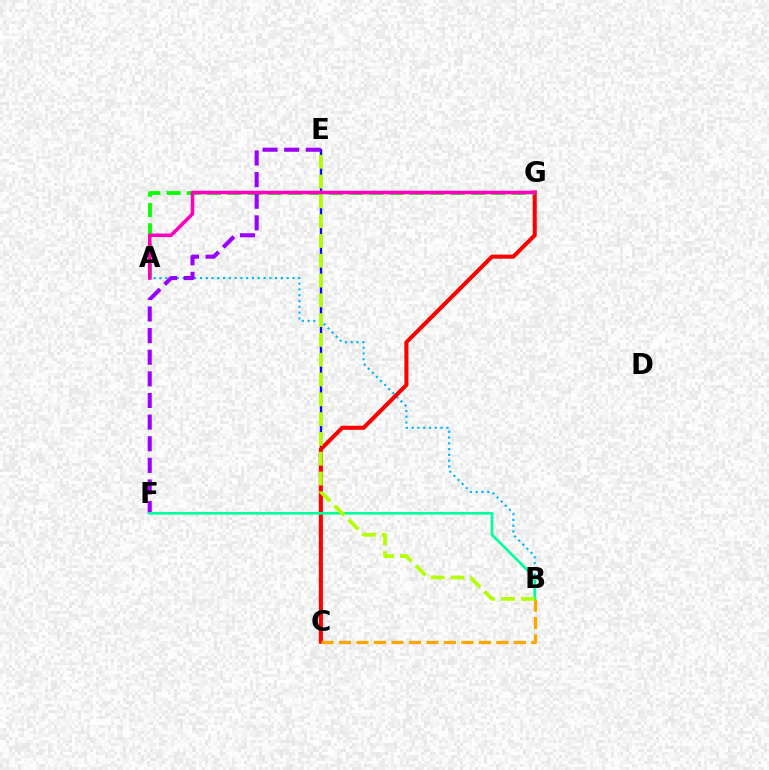{('C', 'E'): [{'color': '#0010ff', 'line_style': 'solid', 'thickness': 1.71}], ('A', 'B'): [{'color': '#00b5ff', 'line_style': 'dotted', 'thickness': 1.57}], ('C', 'G'): [{'color': '#ff0000', 'line_style': 'solid', 'thickness': 2.93}], ('A', 'G'): [{'color': '#08ff00', 'line_style': 'dashed', 'thickness': 2.76}, {'color': '#ff00bd', 'line_style': 'solid', 'thickness': 2.56}], ('E', 'F'): [{'color': '#9b00ff', 'line_style': 'dashed', 'thickness': 2.94}], ('B', 'C'): [{'color': '#ffa500', 'line_style': 'dashed', 'thickness': 2.38}], ('B', 'F'): [{'color': '#00ff9d', 'line_style': 'solid', 'thickness': 1.93}], ('B', 'E'): [{'color': '#b3ff00', 'line_style': 'dashed', 'thickness': 2.69}]}